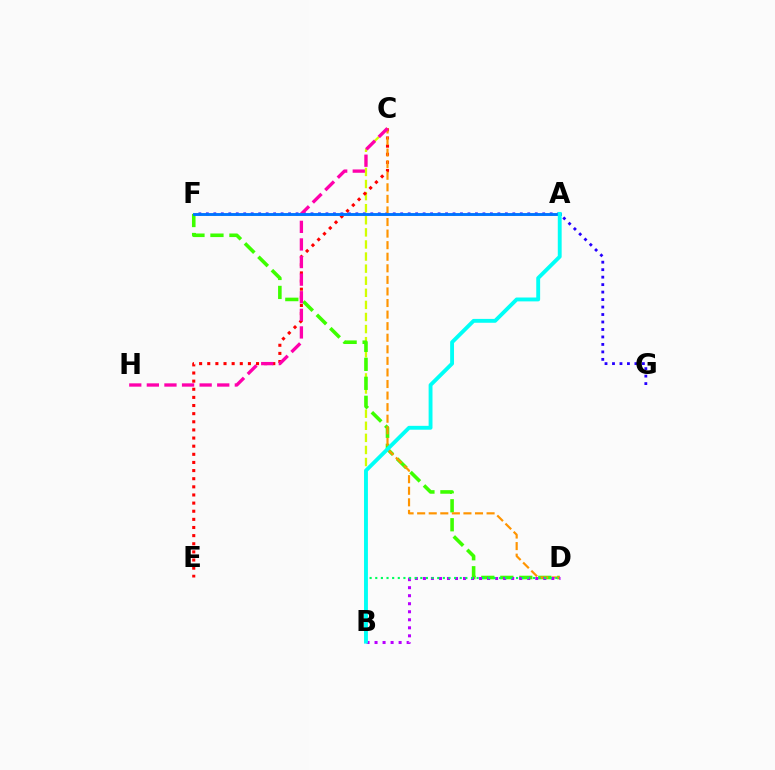{('B', 'C'): [{'color': '#d1ff00', 'line_style': 'dashed', 'thickness': 1.64}], ('D', 'F'): [{'color': '#3dff00', 'line_style': 'dashed', 'thickness': 2.58}], ('C', 'E'): [{'color': '#ff0000', 'line_style': 'dotted', 'thickness': 2.21}], ('F', 'G'): [{'color': '#2500ff', 'line_style': 'dotted', 'thickness': 2.03}], ('C', 'D'): [{'color': '#ff9400', 'line_style': 'dashed', 'thickness': 1.57}], ('C', 'H'): [{'color': '#ff00ac', 'line_style': 'dashed', 'thickness': 2.39}], ('B', 'D'): [{'color': '#b900ff', 'line_style': 'dotted', 'thickness': 2.18}, {'color': '#00ff5c', 'line_style': 'dotted', 'thickness': 1.53}], ('A', 'F'): [{'color': '#0074ff', 'line_style': 'solid', 'thickness': 2.09}], ('A', 'B'): [{'color': '#00fff6', 'line_style': 'solid', 'thickness': 2.78}]}